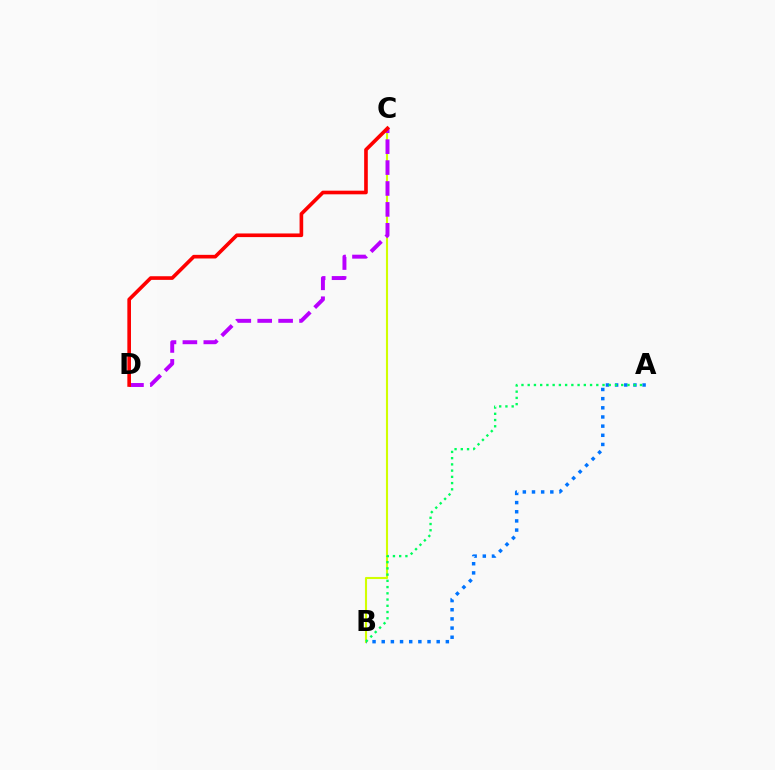{('B', 'C'): [{'color': '#d1ff00', 'line_style': 'solid', 'thickness': 1.51}], ('A', 'B'): [{'color': '#0074ff', 'line_style': 'dotted', 'thickness': 2.49}, {'color': '#00ff5c', 'line_style': 'dotted', 'thickness': 1.69}], ('C', 'D'): [{'color': '#b900ff', 'line_style': 'dashed', 'thickness': 2.84}, {'color': '#ff0000', 'line_style': 'solid', 'thickness': 2.62}]}